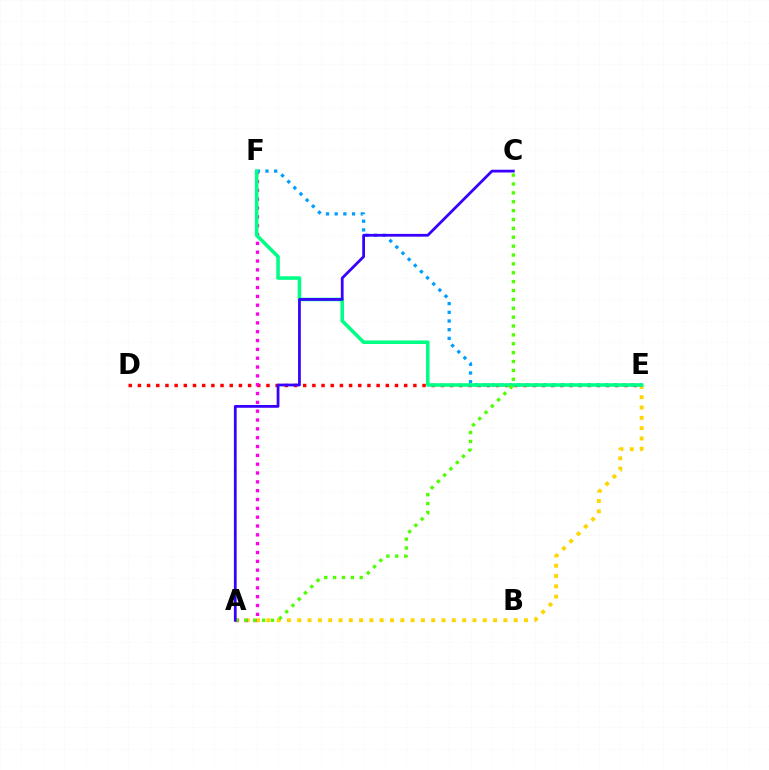{('D', 'E'): [{'color': '#ff0000', 'line_style': 'dotted', 'thickness': 2.49}], ('A', 'E'): [{'color': '#ffd500', 'line_style': 'dotted', 'thickness': 2.8}], ('A', 'F'): [{'color': '#ff00ed', 'line_style': 'dotted', 'thickness': 2.4}], ('E', 'F'): [{'color': '#009eff', 'line_style': 'dotted', 'thickness': 2.36}, {'color': '#00ff86', 'line_style': 'solid', 'thickness': 2.57}], ('A', 'C'): [{'color': '#4fff00', 'line_style': 'dotted', 'thickness': 2.41}, {'color': '#3700ff', 'line_style': 'solid', 'thickness': 1.99}]}